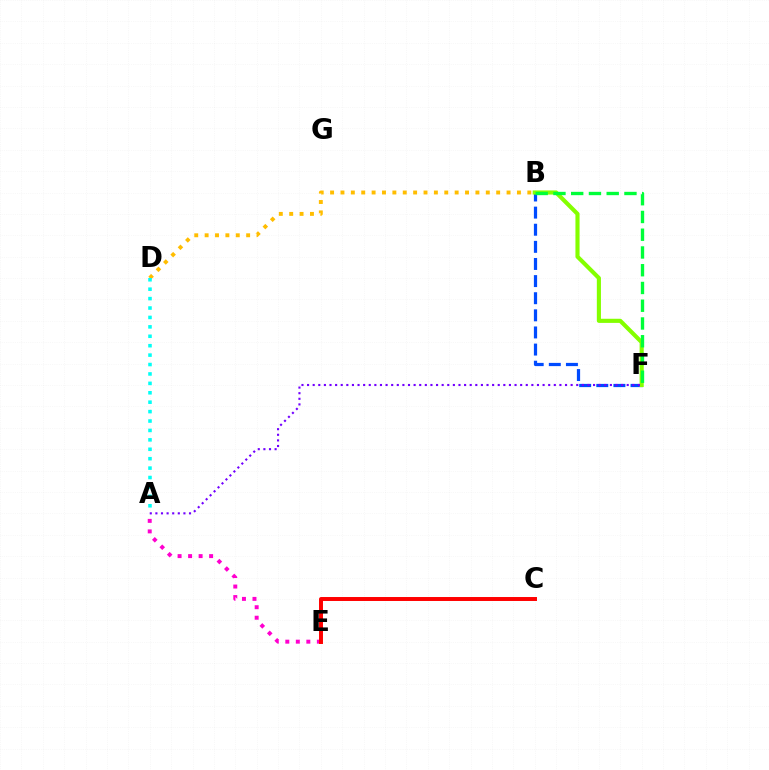{('B', 'D'): [{'color': '#ffbd00', 'line_style': 'dotted', 'thickness': 2.82}], ('A', 'E'): [{'color': '#ff00cf', 'line_style': 'dotted', 'thickness': 2.86}], ('B', 'F'): [{'color': '#004bff', 'line_style': 'dashed', 'thickness': 2.33}, {'color': '#84ff00', 'line_style': 'solid', 'thickness': 2.97}, {'color': '#00ff39', 'line_style': 'dashed', 'thickness': 2.41}], ('C', 'E'): [{'color': '#ff0000', 'line_style': 'solid', 'thickness': 2.85}], ('A', 'F'): [{'color': '#7200ff', 'line_style': 'dotted', 'thickness': 1.52}], ('A', 'D'): [{'color': '#00fff6', 'line_style': 'dotted', 'thickness': 2.56}]}